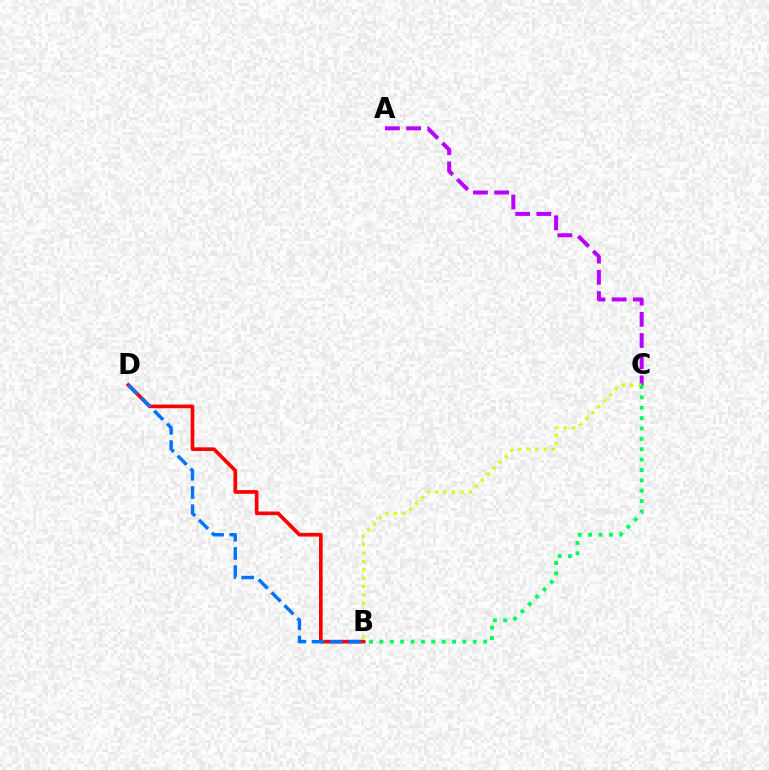{('B', 'D'): [{'color': '#ff0000', 'line_style': 'solid', 'thickness': 2.64}, {'color': '#0074ff', 'line_style': 'dashed', 'thickness': 2.48}], ('A', 'C'): [{'color': '#b900ff', 'line_style': 'dashed', 'thickness': 2.88}], ('B', 'C'): [{'color': '#d1ff00', 'line_style': 'dotted', 'thickness': 2.28}, {'color': '#00ff5c', 'line_style': 'dotted', 'thickness': 2.82}]}